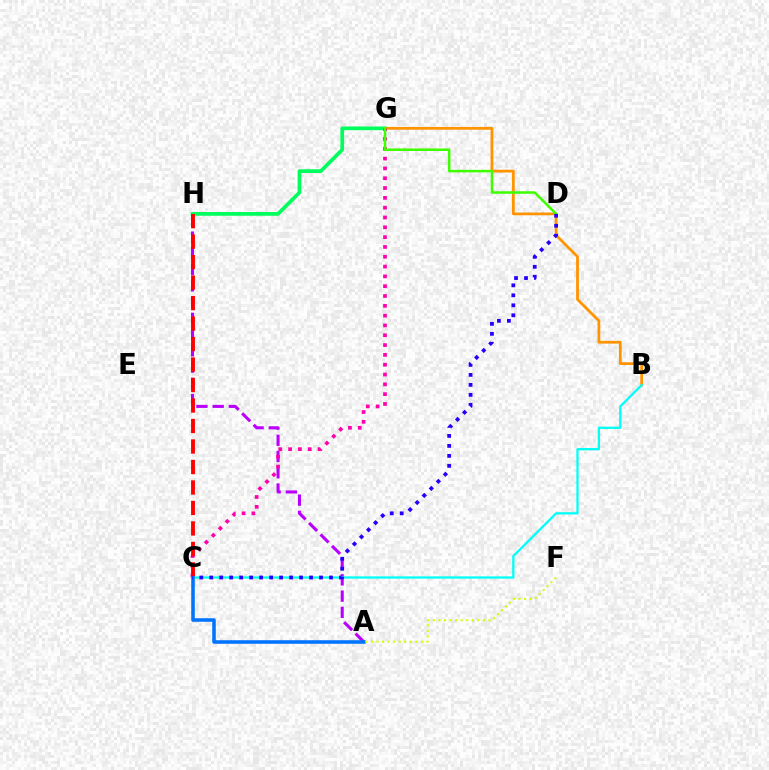{('G', 'H'): [{'color': '#00ff5c', 'line_style': 'solid', 'thickness': 2.67}], ('A', 'H'): [{'color': '#b900ff', 'line_style': 'dashed', 'thickness': 2.21}], ('B', 'G'): [{'color': '#ff9400', 'line_style': 'solid', 'thickness': 2.0}], ('C', 'G'): [{'color': '#ff00ac', 'line_style': 'dotted', 'thickness': 2.67}], ('C', 'H'): [{'color': '#ff0000', 'line_style': 'dashed', 'thickness': 2.78}], ('B', 'C'): [{'color': '#00fff6', 'line_style': 'solid', 'thickness': 1.64}], ('A', 'C'): [{'color': '#0074ff', 'line_style': 'solid', 'thickness': 2.56}], ('A', 'F'): [{'color': '#d1ff00', 'line_style': 'dotted', 'thickness': 1.51}], ('D', 'G'): [{'color': '#3dff00', 'line_style': 'solid', 'thickness': 1.81}], ('C', 'D'): [{'color': '#2500ff', 'line_style': 'dotted', 'thickness': 2.71}]}